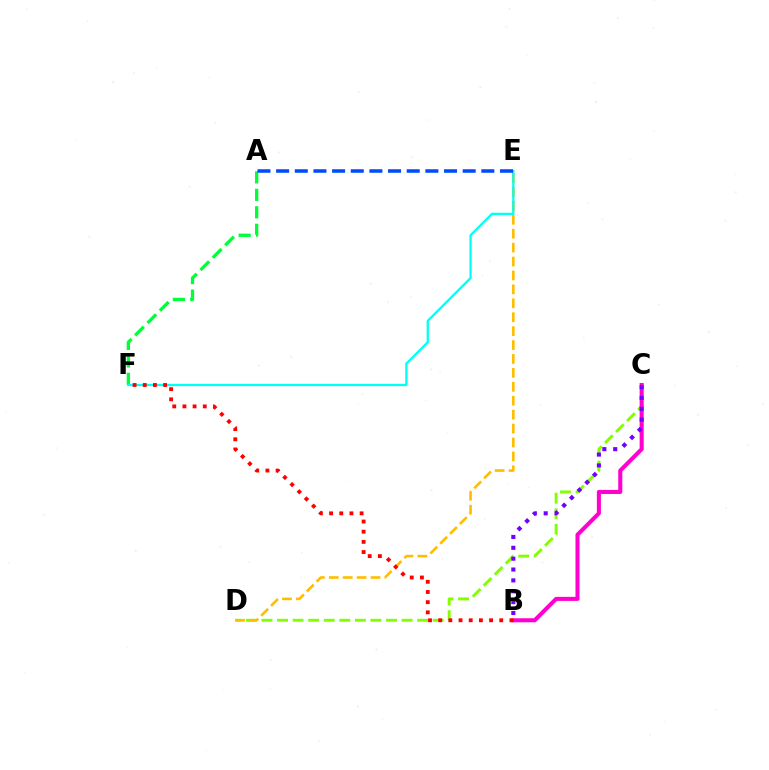{('C', 'D'): [{'color': '#84ff00', 'line_style': 'dashed', 'thickness': 2.12}], ('B', 'C'): [{'color': '#ff00cf', 'line_style': 'solid', 'thickness': 2.92}, {'color': '#7200ff', 'line_style': 'dotted', 'thickness': 2.95}], ('D', 'E'): [{'color': '#ffbd00', 'line_style': 'dashed', 'thickness': 1.89}], ('A', 'F'): [{'color': '#00ff39', 'line_style': 'dashed', 'thickness': 2.38}], ('E', 'F'): [{'color': '#00fff6', 'line_style': 'solid', 'thickness': 1.66}], ('B', 'F'): [{'color': '#ff0000', 'line_style': 'dotted', 'thickness': 2.76}], ('A', 'E'): [{'color': '#004bff', 'line_style': 'dashed', 'thickness': 2.53}]}